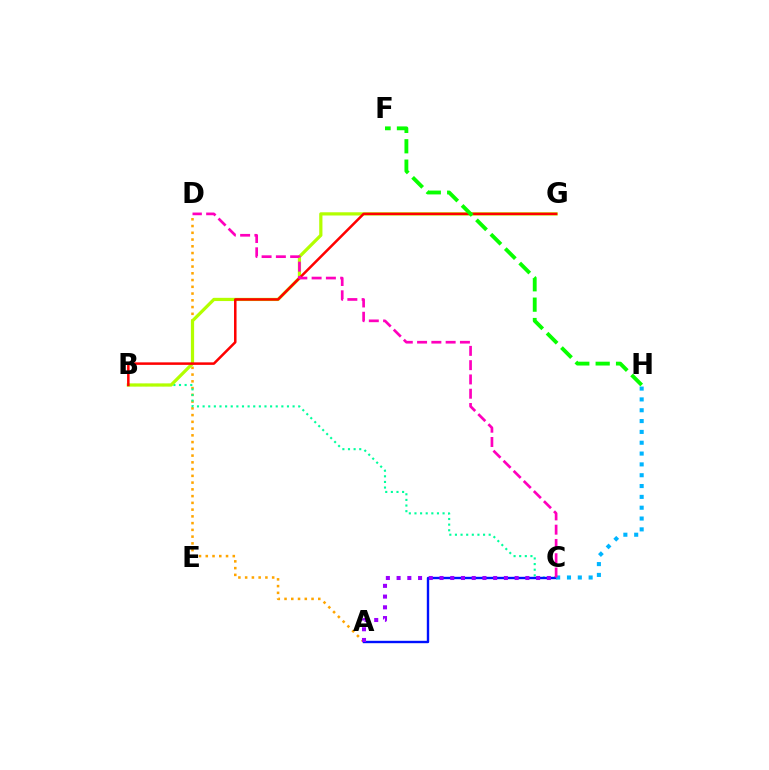{('A', 'D'): [{'color': '#ffa500', 'line_style': 'dotted', 'thickness': 1.83}], ('B', 'C'): [{'color': '#00ff9d', 'line_style': 'dotted', 'thickness': 1.53}], ('A', 'C'): [{'color': '#0010ff', 'line_style': 'solid', 'thickness': 1.72}, {'color': '#9b00ff', 'line_style': 'dotted', 'thickness': 2.92}], ('B', 'G'): [{'color': '#b3ff00', 'line_style': 'solid', 'thickness': 2.32}, {'color': '#ff0000', 'line_style': 'solid', 'thickness': 1.81}], ('C', 'H'): [{'color': '#00b5ff', 'line_style': 'dotted', 'thickness': 2.94}], ('C', 'D'): [{'color': '#ff00bd', 'line_style': 'dashed', 'thickness': 1.94}], ('F', 'H'): [{'color': '#08ff00', 'line_style': 'dashed', 'thickness': 2.77}]}